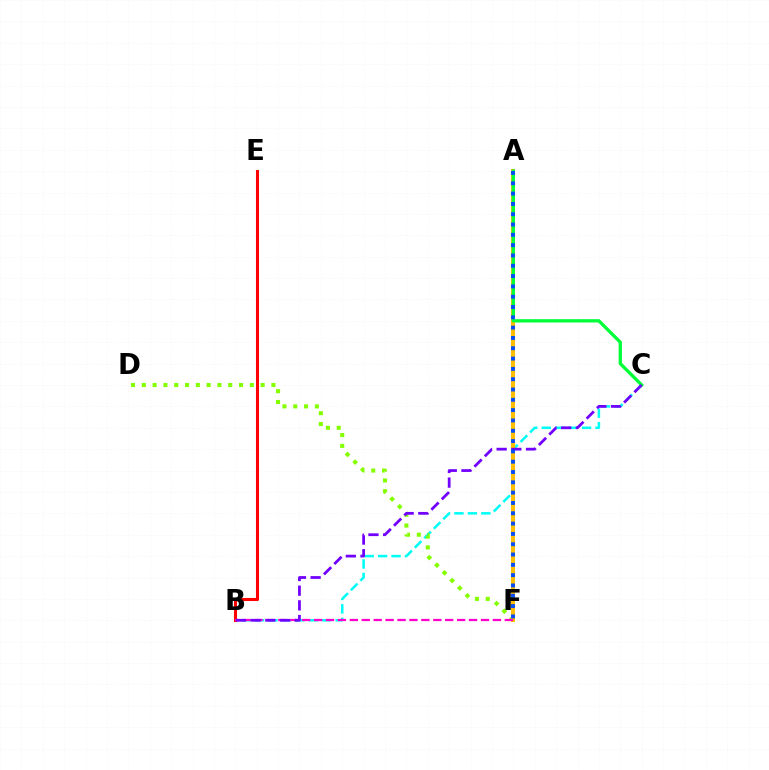{('B', 'C'): [{'color': '#00fff6', 'line_style': 'dashed', 'thickness': 1.83}, {'color': '#7200ff', 'line_style': 'dashed', 'thickness': 1.99}], ('D', 'F'): [{'color': '#84ff00', 'line_style': 'dotted', 'thickness': 2.93}], ('B', 'E'): [{'color': '#ff0000', 'line_style': 'solid', 'thickness': 2.21}], ('A', 'F'): [{'color': '#ffbd00', 'line_style': 'solid', 'thickness': 2.94}, {'color': '#004bff', 'line_style': 'dotted', 'thickness': 2.8}], ('B', 'F'): [{'color': '#ff00cf', 'line_style': 'dashed', 'thickness': 1.62}], ('A', 'C'): [{'color': '#00ff39', 'line_style': 'solid', 'thickness': 2.39}]}